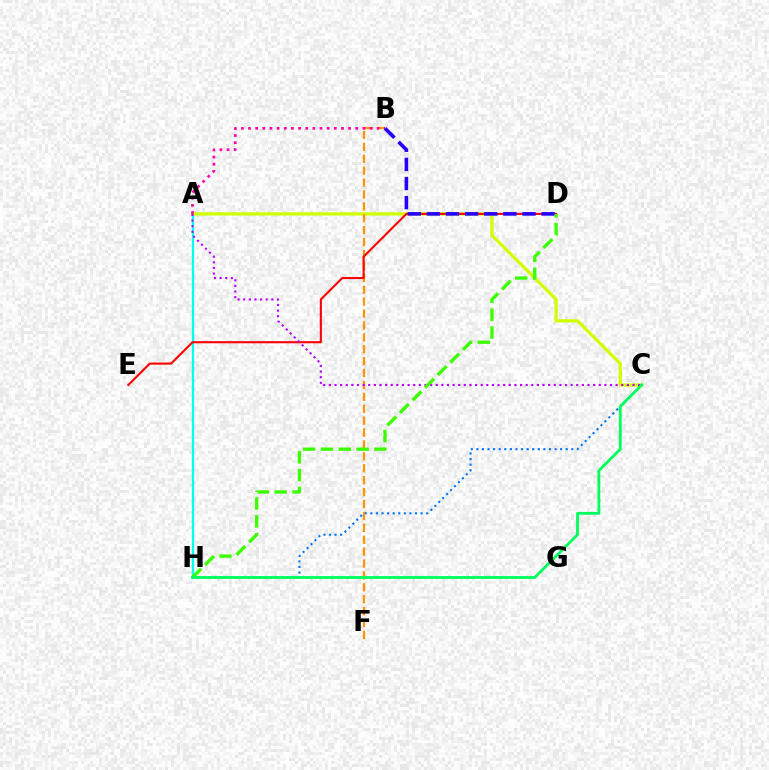{('A', 'H'): [{'color': '#00fff6', 'line_style': 'solid', 'thickness': 1.67}], ('A', 'C'): [{'color': '#d1ff00', 'line_style': 'solid', 'thickness': 2.32}, {'color': '#b900ff', 'line_style': 'dotted', 'thickness': 1.53}], ('C', 'H'): [{'color': '#0074ff', 'line_style': 'dotted', 'thickness': 1.52}, {'color': '#00ff5c', 'line_style': 'solid', 'thickness': 2.02}], ('B', 'F'): [{'color': '#ff9400', 'line_style': 'dashed', 'thickness': 1.62}], ('D', 'E'): [{'color': '#ff0000', 'line_style': 'solid', 'thickness': 1.51}], ('A', 'B'): [{'color': '#ff00ac', 'line_style': 'dotted', 'thickness': 1.94}], ('B', 'D'): [{'color': '#2500ff', 'line_style': 'dashed', 'thickness': 2.6}], ('D', 'H'): [{'color': '#3dff00', 'line_style': 'dashed', 'thickness': 2.42}]}